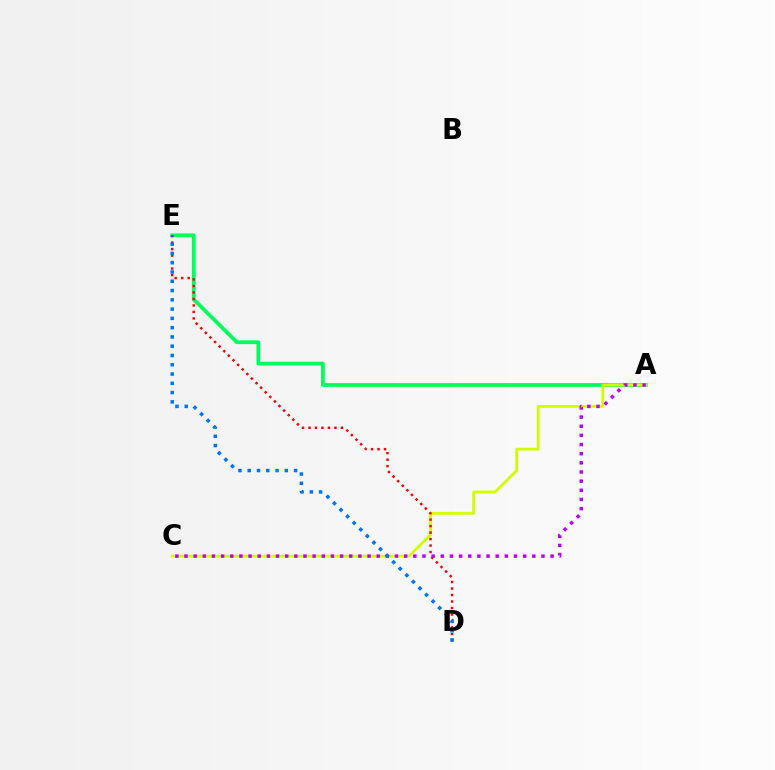{('A', 'E'): [{'color': '#00ff5c', 'line_style': 'solid', 'thickness': 2.71}], ('A', 'C'): [{'color': '#d1ff00', 'line_style': 'solid', 'thickness': 2.0}, {'color': '#b900ff', 'line_style': 'dotted', 'thickness': 2.49}], ('D', 'E'): [{'color': '#ff0000', 'line_style': 'dotted', 'thickness': 1.76}, {'color': '#0074ff', 'line_style': 'dotted', 'thickness': 2.52}]}